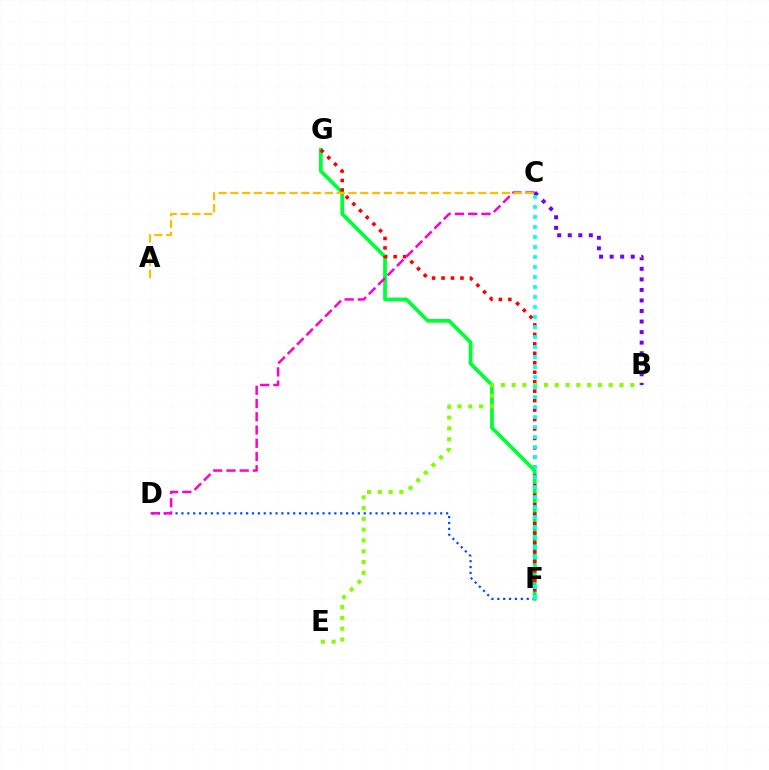{('D', 'F'): [{'color': '#004bff', 'line_style': 'dotted', 'thickness': 1.6}], ('F', 'G'): [{'color': '#00ff39', 'line_style': 'solid', 'thickness': 2.7}, {'color': '#ff0000', 'line_style': 'dotted', 'thickness': 2.57}], ('C', 'D'): [{'color': '#ff00cf', 'line_style': 'dashed', 'thickness': 1.8}], ('B', 'E'): [{'color': '#84ff00', 'line_style': 'dotted', 'thickness': 2.93}], ('B', 'C'): [{'color': '#7200ff', 'line_style': 'dotted', 'thickness': 2.87}], ('A', 'C'): [{'color': '#ffbd00', 'line_style': 'dashed', 'thickness': 1.6}], ('C', 'F'): [{'color': '#00fff6', 'line_style': 'dotted', 'thickness': 2.72}]}